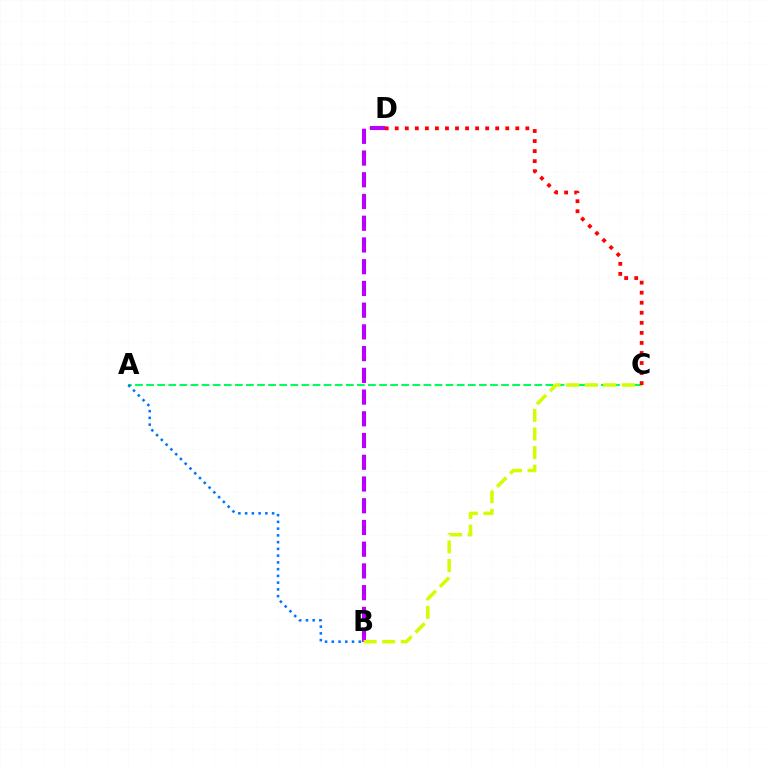{('B', 'D'): [{'color': '#b900ff', 'line_style': 'dashed', 'thickness': 2.95}], ('A', 'C'): [{'color': '#00ff5c', 'line_style': 'dashed', 'thickness': 1.51}], ('B', 'C'): [{'color': '#d1ff00', 'line_style': 'dashed', 'thickness': 2.53}], ('C', 'D'): [{'color': '#ff0000', 'line_style': 'dotted', 'thickness': 2.73}], ('A', 'B'): [{'color': '#0074ff', 'line_style': 'dotted', 'thickness': 1.83}]}